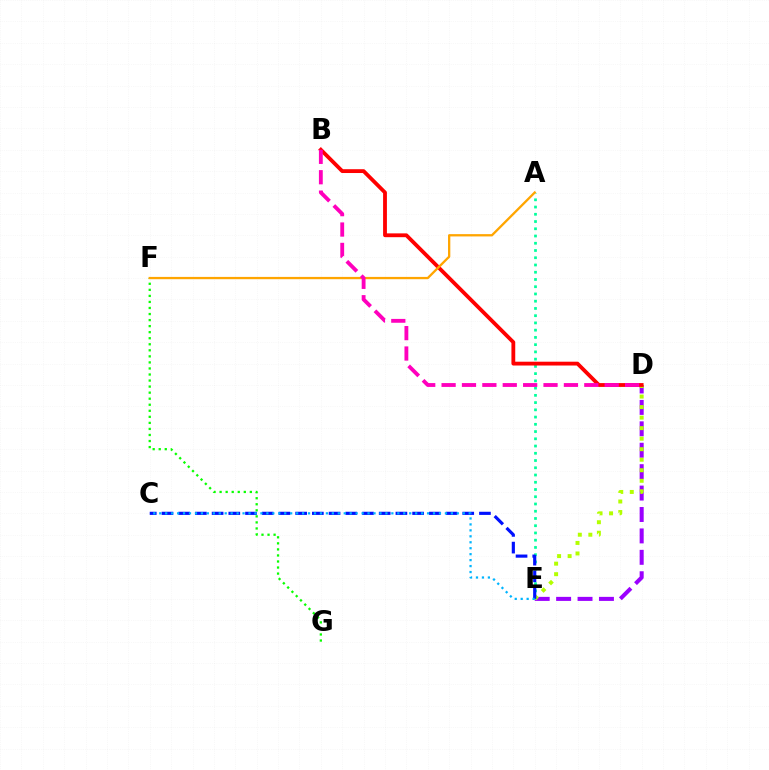{('D', 'E'): [{'color': '#9b00ff', 'line_style': 'dashed', 'thickness': 2.91}, {'color': '#b3ff00', 'line_style': 'dotted', 'thickness': 2.86}], ('A', 'E'): [{'color': '#00ff9d', 'line_style': 'dotted', 'thickness': 1.97}], ('C', 'E'): [{'color': '#0010ff', 'line_style': 'dashed', 'thickness': 2.27}, {'color': '#00b5ff', 'line_style': 'dotted', 'thickness': 1.62}], ('B', 'D'): [{'color': '#ff0000', 'line_style': 'solid', 'thickness': 2.75}, {'color': '#ff00bd', 'line_style': 'dashed', 'thickness': 2.77}], ('F', 'G'): [{'color': '#08ff00', 'line_style': 'dotted', 'thickness': 1.64}], ('A', 'F'): [{'color': '#ffa500', 'line_style': 'solid', 'thickness': 1.65}]}